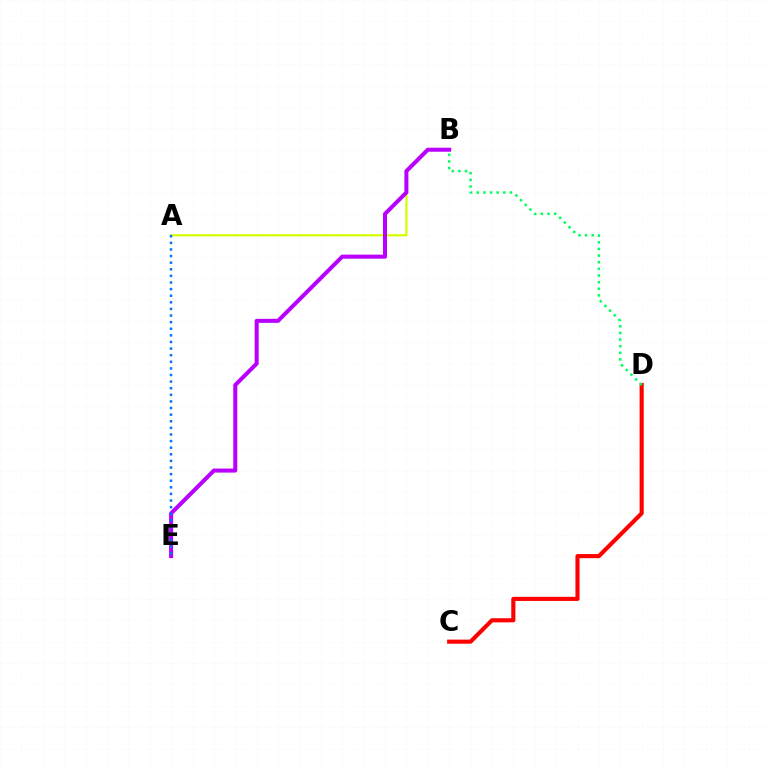{('A', 'B'): [{'color': '#d1ff00', 'line_style': 'solid', 'thickness': 1.58}], ('B', 'E'): [{'color': '#b900ff', 'line_style': 'solid', 'thickness': 2.9}], ('A', 'E'): [{'color': '#0074ff', 'line_style': 'dotted', 'thickness': 1.8}], ('C', 'D'): [{'color': '#ff0000', 'line_style': 'solid', 'thickness': 2.97}], ('B', 'D'): [{'color': '#00ff5c', 'line_style': 'dotted', 'thickness': 1.8}]}